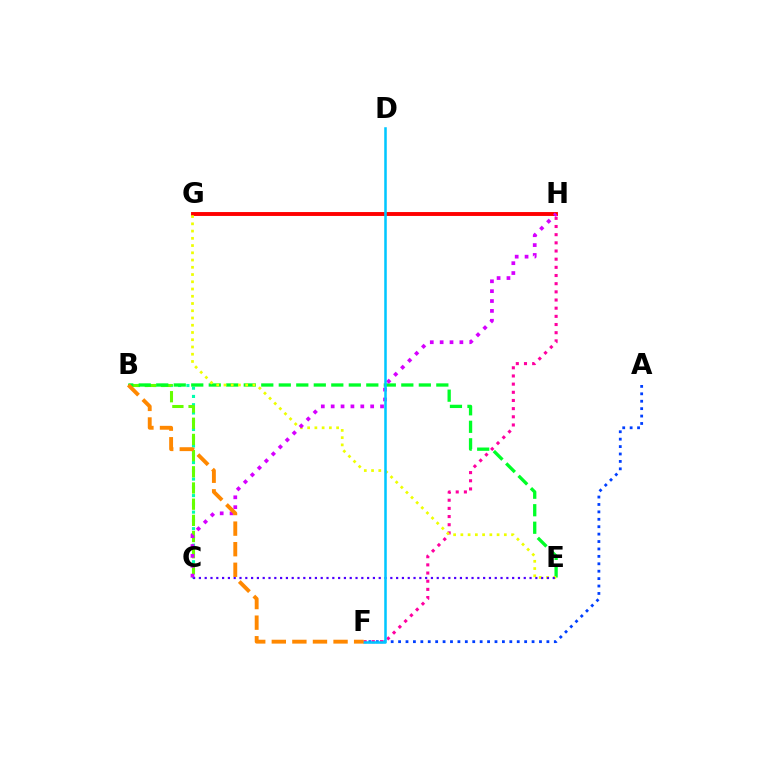{('A', 'F'): [{'color': '#003fff', 'line_style': 'dotted', 'thickness': 2.01}], ('G', 'H'): [{'color': '#ff0000', 'line_style': 'solid', 'thickness': 2.81}], ('F', 'H'): [{'color': '#ff00a0', 'line_style': 'dotted', 'thickness': 2.22}], ('B', 'C'): [{'color': '#00ffaf', 'line_style': 'dotted', 'thickness': 2.25}, {'color': '#66ff00', 'line_style': 'dashed', 'thickness': 2.2}], ('B', 'E'): [{'color': '#00ff27', 'line_style': 'dashed', 'thickness': 2.38}], ('E', 'G'): [{'color': '#eeff00', 'line_style': 'dotted', 'thickness': 1.97}], ('C', 'E'): [{'color': '#4f00ff', 'line_style': 'dotted', 'thickness': 1.58}], ('C', 'H'): [{'color': '#d600ff', 'line_style': 'dotted', 'thickness': 2.68}], ('D', 'F'): [{'color': '#00c7ff', 'line_style': 'solid', 'thickness': 1.83}], ('B', 'F'): [{'color': '#ff8800', 'line_style': 'dashed', 'thickness': 2.8}]}